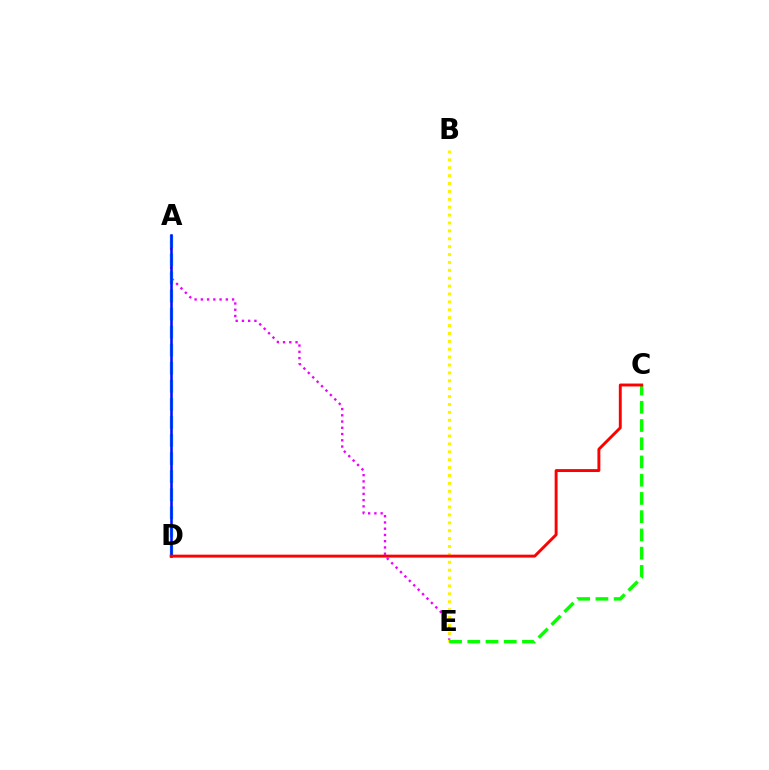{('A', 'E'): [{'color': '#ee00ff', 'line_style': 'dotted', 'thickness': 1.7}], ('A', 'D'): [{'color': '#00fff6', 'line_style': 'dashed', 'thickness': 2.45}, {'color': '#0010ff', 'line_style': 'solid', 'thickness': 1.84}], ('B', 'E'): [{'color': '#fcf500', 'line_style': 'dotted', 'thickness': 2.14}], ('C', 'E'): [{'color': '#08ff00', 'line_style': 'dashed', 'thickness': 2.48}], ('C', 'D'): [{'color': '#ff0000', 'line_style': 'solid', 'thickness': 2.1}]}